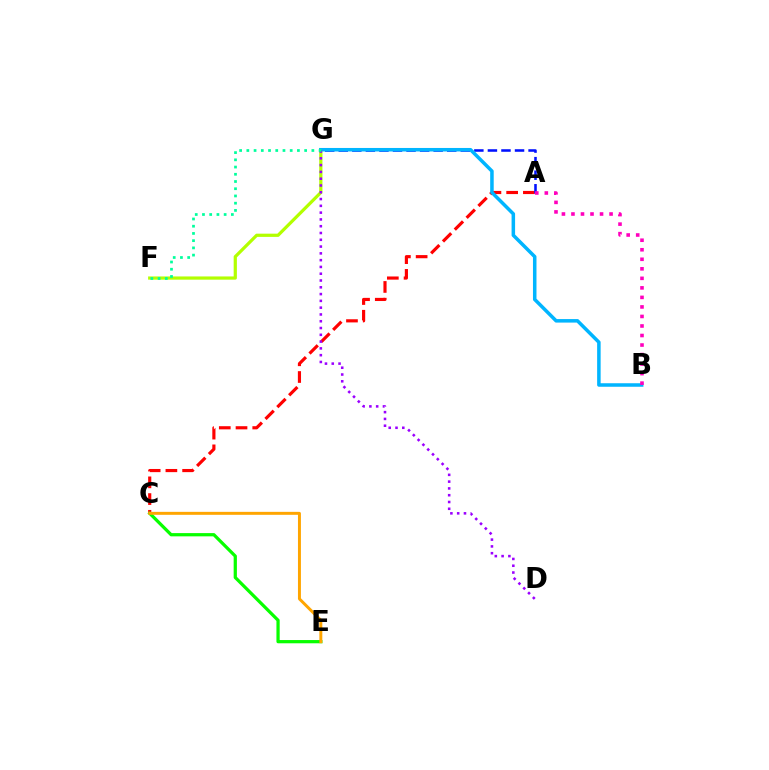{('A', 'C'): [{'color': '#ff0000', 'line_style': 'dashed', 'thickness': 2.27}], ('A', 'G'): [{'color': '#0010ff', 'line_style': 'dashed', 'thickness': 1.84}], ('F', 'G'): [{'color': '#b3ff00', 'line_style': 'solid', 'thickness': 2.32}, {'color': '#00ff9d', 'line_style': 'dotted', 'thickness': 1.96}], ('C', 'E'): [{'color': '#08ff00', 'line_style': 'solid', 'thickness': 2.33}, {'color': '#ffa500', 'line_style': 'solid', 'thickness': 2.13}], ('B', 'G'): [{'color': '#00b5ff', 'line_style': 'solid', 'thickness': 2.53}], ('D', 'G'): [{'color': '#9b00ff', 'line_style': 'dotted', 'thickness': 1.84}], ('A', 'B'): [{'color': '#ff00bd', 'line_style': 'dotted', 'thickness': 2.59}]}